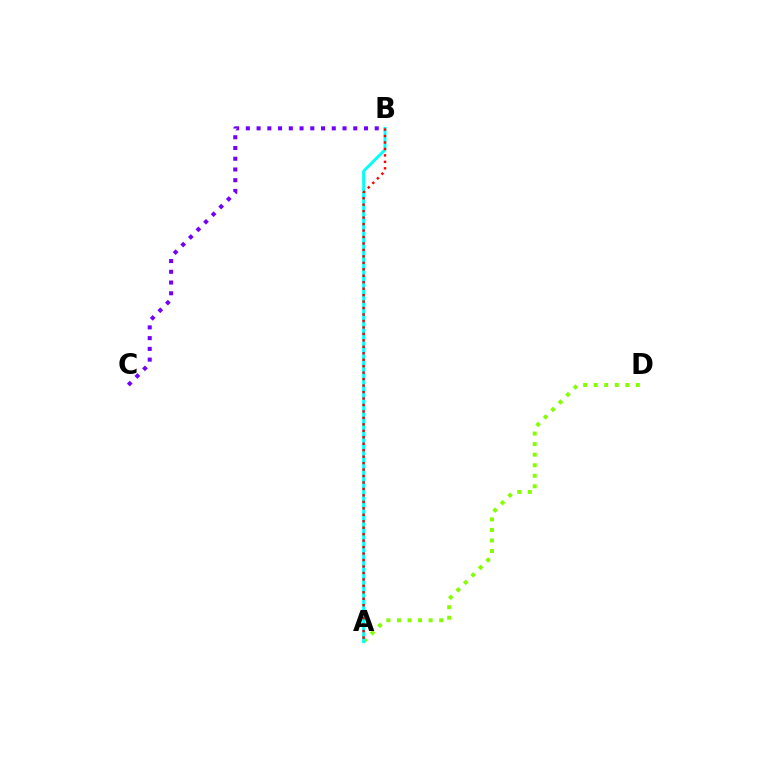{('B', 'C'): [{'color': '#7200ff', 'line_style': 'dotted', 'thickness': 2.92}], ('A', 'D'): [{'color': '#84ff00', 'line_style': 'dotted', 'thickness': 2.87}], ('A', 'B'): [{'color': '#00fff6', 'line_style': 'solid', 'thickness': 2.1}, {'color': '#ff0000', 'line_style': 'dotted', 'thickness': 1.76}]}